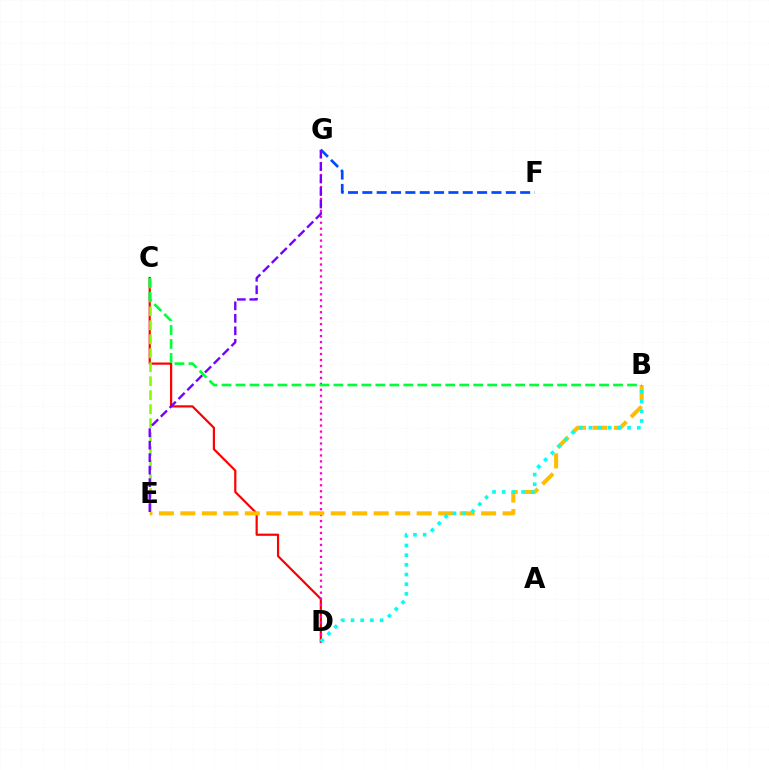{('F', 'G'): [{'color': '#004bff', 'line_style': 'dashed', 'thickness': 1.95}], ('C', 'D'): [{'color': '#ff0000', 'line_style': 'solid', 'thickness': 1.59}], ('D', 'G'): [{'color': '#ff00cf', 'line_style': 'dotted', 'thickness': 1.62}], ('B', 'E'): [{'color': '#ffbd00', 'line_style': 'dashed', 'thickness': 2.92}], ('B', 'D'): [{'color': '#00fff6', 'line_style': 'dotted', 'thickness': 2.63}], ('C', 'E'): [{'color': '#84ff00', 'line_style': 'dashed', 'thickness': 1.9}], ('E', 'G'): [{'color': '#7200ff', 'line_style': 'dashed', 'thickness': 1.7}], ('B', 'C'): [{'color': '#00ff39', 'line_style': 'dashed', 'thickness': 1.9}]}